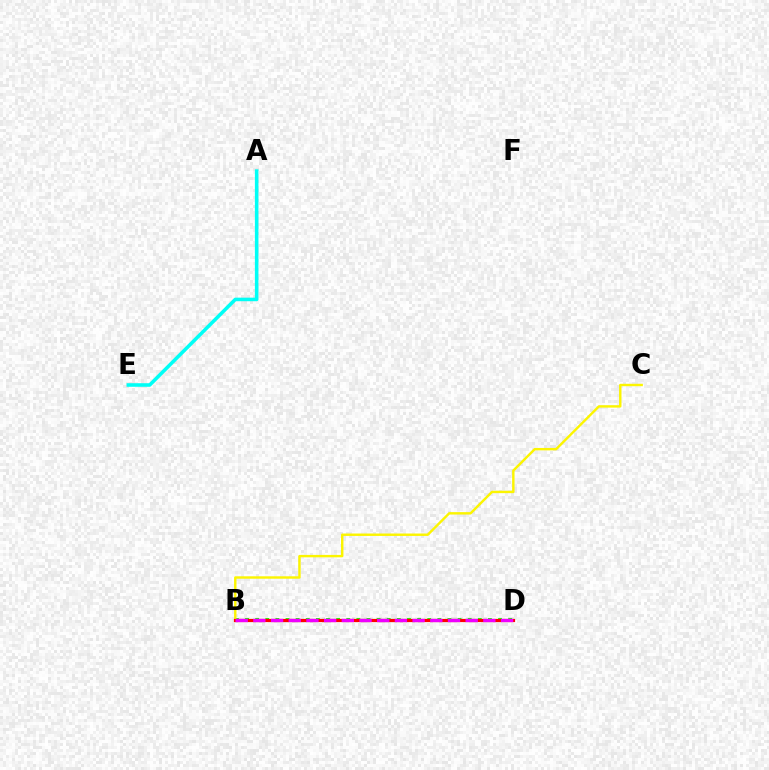{('B', 'D'): [{'color': '#08ff00', 'line_style': 'dotted', 'thickness': 2.75}, {'color': '#0010ff', 'line_style': 'solid', 'thickness': 2.04}, {'color': '#ff0000', 'line_style': 'solid', 'thickness': 2.29}, {'color': '#ee00ff', 'line_style': 'dashed', 'thickness': 2.4}], ('A', 'E'): [{'color': '#00fff6', 'line_style': 'solid', 'thickness': 2.56}], ('B', 'C'): [{'color': '#fcf500', 'line_style': 'solid', 'thickness': 1.74}]}